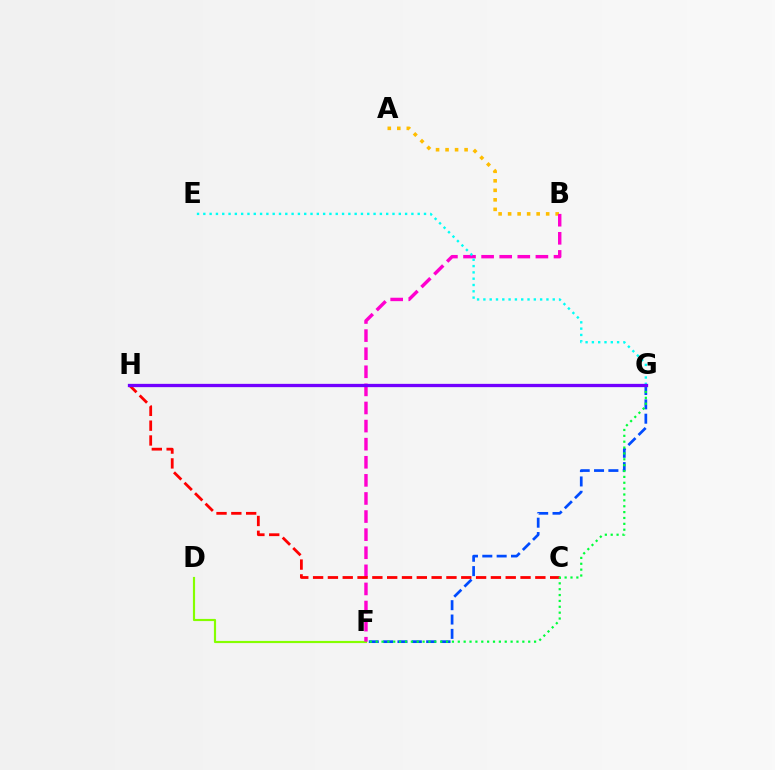{('F', 'G'): [{'color': '#004bff', 'line_style': 'dashed', 'thickness': 1.95}, {'color': '#00ff39', 'line_style': 'dotted', 'thickness': 1.59}], ('D', 'F'): [{'color': '#84ff00', 'line_style': 'solid', 'thickness': 1.56}], ('A', 'B'): [{'color': '#ffbd00', 'line_style': 'dotted', 'thickness': 2.58}], ('B', 'F'): [{'color': '#ff00cf', 'line_style': 'dashed', 'thickness': 2.46}], ('C', 'H'): [{'color': '#ff0000', 'line_style': 'dashed', 'thickness': 2.01}], ('E', 'G'): [{'color': '#00fff6', 'line_style': 'dotted', 'thickness': 1.71}], ('G', 'H'): [{'color': '#7200ff', 'line_style': 'solid', 'thickness': 2.37}]}